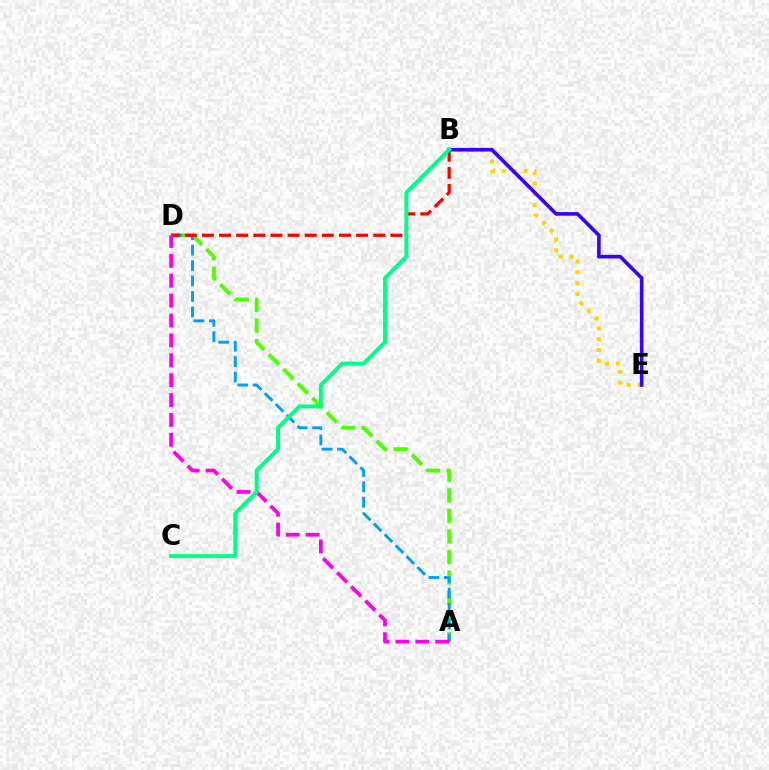{('A', 'D'): [{'color': '#4fff00', 'line_style': 'dashed', 'thickness': 2.79}, {'color': '#009eff', 'line_style': 'dashed', 'thickness': 2.1}, {'color': '#ff00ed', 'line_style': 'dashed', 'thickness': 2.7}], ('B', 'E'): [{'color': '#ffd500', 'line_style': 'dotted', 'thickness': 2.94}, {'color': '#3700ff', 'line_style': 'solid', 'thickness': 2.6}], ('B', 'D'): [{'color': '#ff0000', 'line_style': 'dashed', 'thickness': 2.33}], ('B', 'C'): [{'color': '#00ff86', 'line_style': 'solid', 'thickness': 2.83}]}